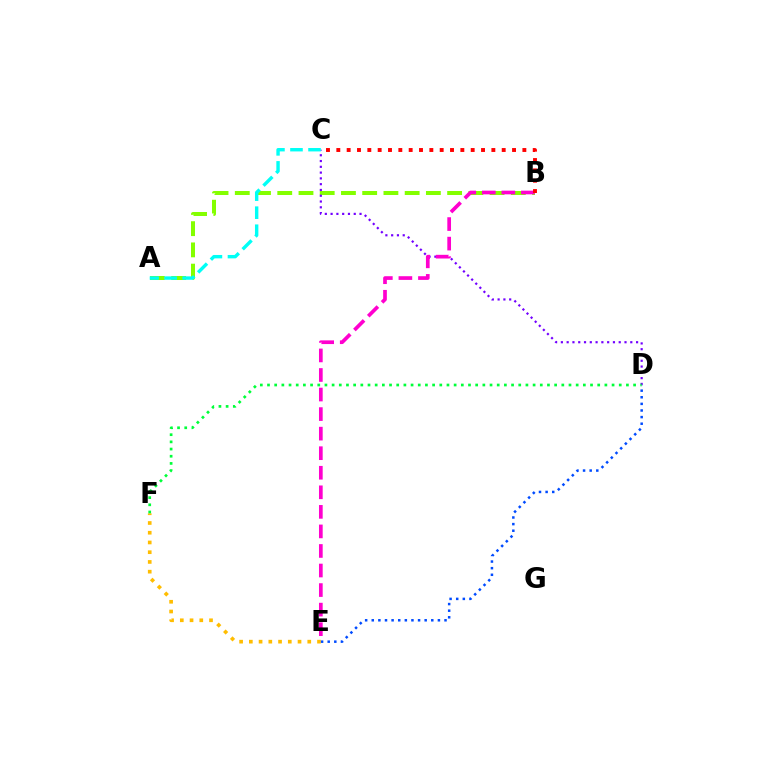{('A', 'B'): [{'color': '#84ff00', 'line_style': 'dashed', 'thickness': 2.88}], ('C', 'D'): [{'color': '#7200ff', 'line_style': 'dotted', 'thickness': 1.57}], ('B', 'E'): [{'color': '#ff00cf', 'line_style': 'dashed', 'thickness': 2.66}], ('E', 'F'): [{'color': '#ffbd00', 'line_style': 'dotted', 'thickness': 2.65}], ('D', 'E'): [{'color': '#004bff', 'line_style': 'dotted', 'thickness': 1.8}], ('D', 'F'): [{'color': '#00ff39', 'line_style': 'dotted', 'thickness': 1.95}], ('A', 'C'): [{'color': '#00fff6', 'line_style': 'dashed', 'thickness': 2.45}], ('B', 'C'): [{'color': '#ff0000', 'line_style': 'dotted', 'thickness': 2.81}]}